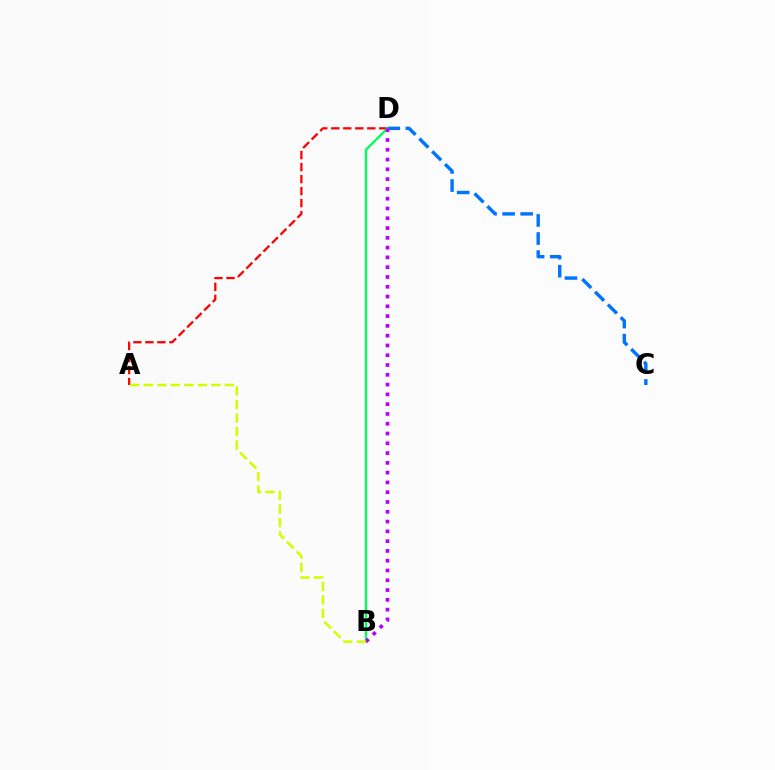{('C', 'D'): [{'color': '#0074ff', 'line_style': 'dashed', 'thickness': 2.45}], ('A', 'D'): [{'color': '#ff0000', 'line_style': 'dashed', 'thickness': 1.63}], ('B', 'D'): [{'color': '#00ff5c', 'line_style': 'solid', 'thickness': 1.7}, {'color': '#b900ff', 'line_style': 'dotted', 'thickness': 2.66}], ('A', 'B'): [{'color': '#d1ff00', 'line_style': 'dashed', 'thickness': 1.83}]}